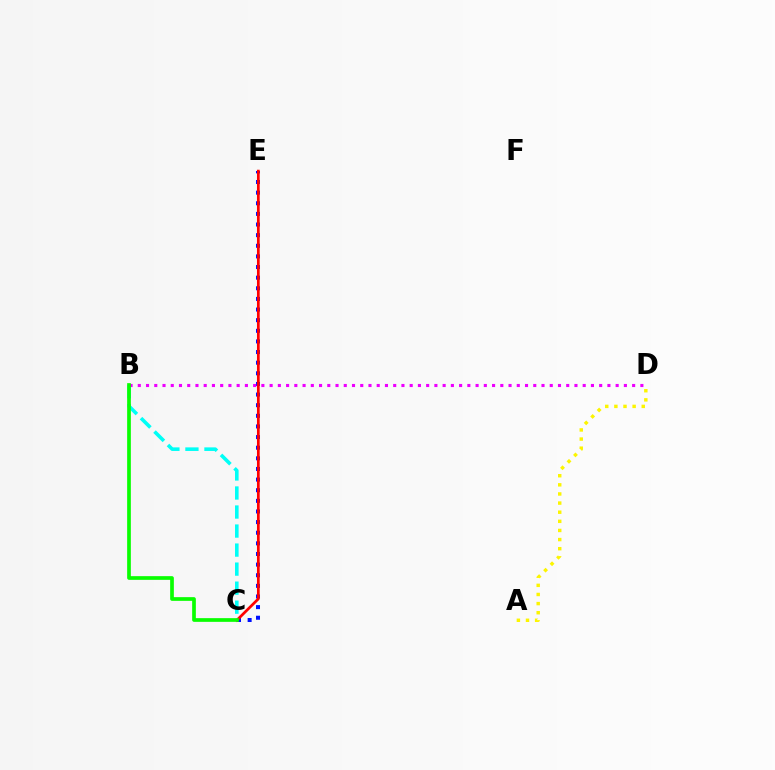{('C', 'E'): [{'color': '#0010ff', 'line_style': 'dotted', 'thickness': 2.89}, {'color': '#ff0000', 'line_style': 'solid', 'thickness': 1.96}], ('B', 'C'): [{'color': '#00fff6', 'line_style': 'dashed', 'thickness': 2.59}, {'color': '#08ff00', 'line_style': 'solid', 'thickness': 2.66}], ('A', 'D'): [{'color': '#fcf500', 'line_style': 'dotted', 'thickness': 2.48}], ('B', 'D'): [{'color': '#ee00ff', 'line_style': 'dotted', 'thickness': 2.24}]}